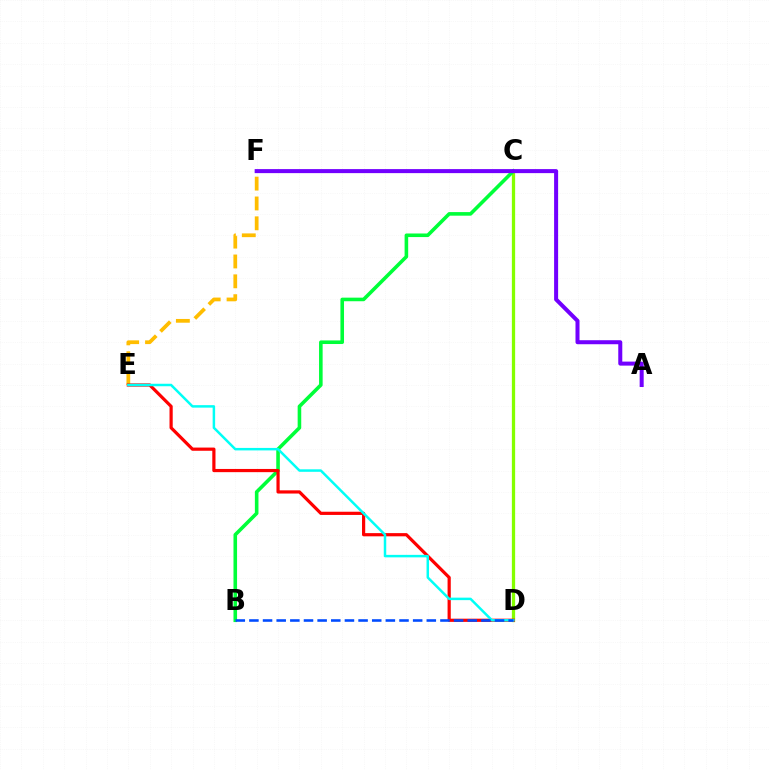{('C', 'D'): [{'color': '#ff00cf', 'line_style': 'dotted', 'thickness': 1.85}, {'color': '#84ff00', 'line_style': 'solid', 'thickness': 2.36}], ('B', 'C'): [{'color': '#00ff39', 'line_style': 'solid', 'thickness': 2.58}], ('E', 'F'): [{'color': '#ffbd00', 'line_style': 'dashed', 'thickness': 2.7}], ('D', 'E'): [{'color': '#ff0000', 'line_style': 'solid', 'thickness': 2.3}, {'color': '#00fff6', 'line_style': 'solid', 'thickness': 1.79}], ('B', 'D'): [{'color': '#004bff', 'line_style': 'dashed', 'thickness': 1.85}], ('A', 'F'): [{'color': '#7200ff', 'line_style': 'solid', 'thickness': 2.89}]}